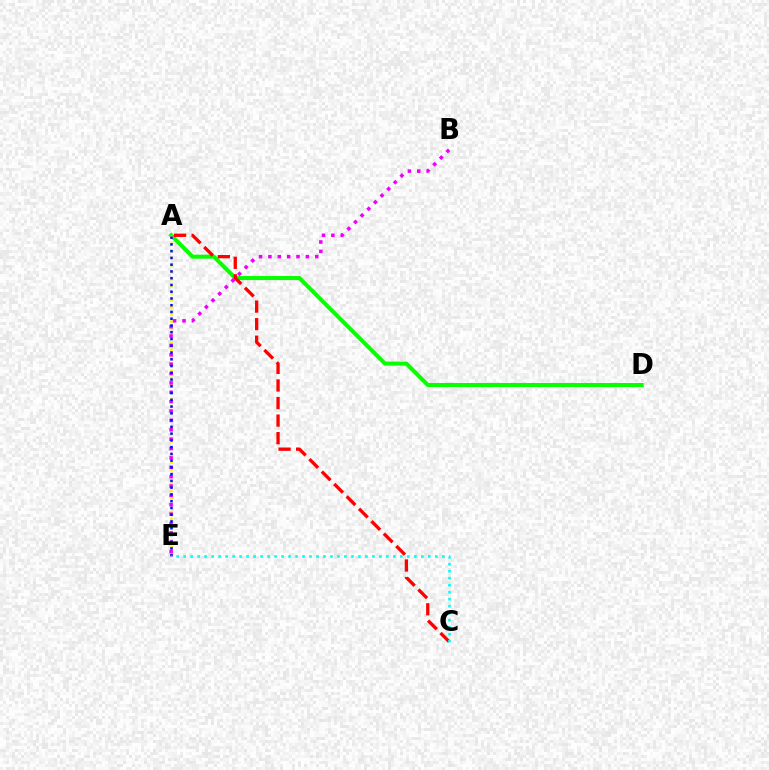{('A', 'D'): [{'color': '#08ff00', 'line_style': 'solid', 'thickness': 2.91}], ('A', 'C'): [{'color': '#ff0000', 'line_style': 'dashed', 'thickness': 2.38}], ('A', 'E'): [{'color': '#fcf500', 'line_style': 'dotted', 'thickness': 1.92}, {'color': '#0010ff', 'line_style': 'dotted', 'thickness': 1.84}], ('B', 'E'): [{'color': '#ee00ff', 'line_style': 'dotted', 'thickness': 2.55}], ('C', 'E'): [{'color': '#00fff6', 'line_style': 'dotted', 'thickness': 1.9}]}